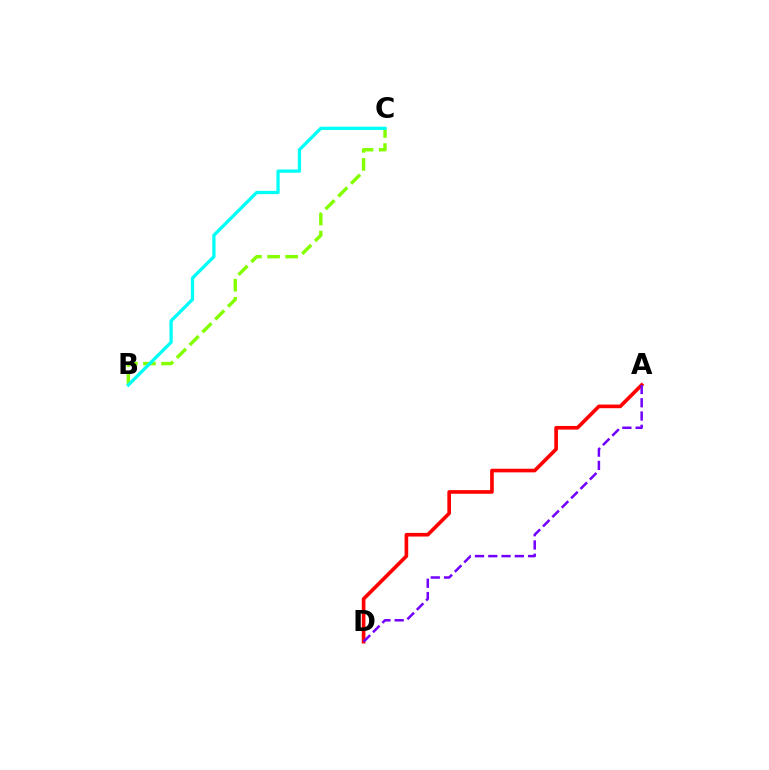{('B', 'C'): [{'color': '#84ff00', 'line_style': 'dashed', 'thickness': 2.46}, {'color': '#00fff6', 'line_style': 'solid', 'thickness': 2.35}], ('A', 'D'): [{'color': '#ff0000', 'line_style': 'solid', 'thickness': 2.62}, {'color': '#7200ff', 'line_style': 'dashed', 'thickness': 1.8}]}